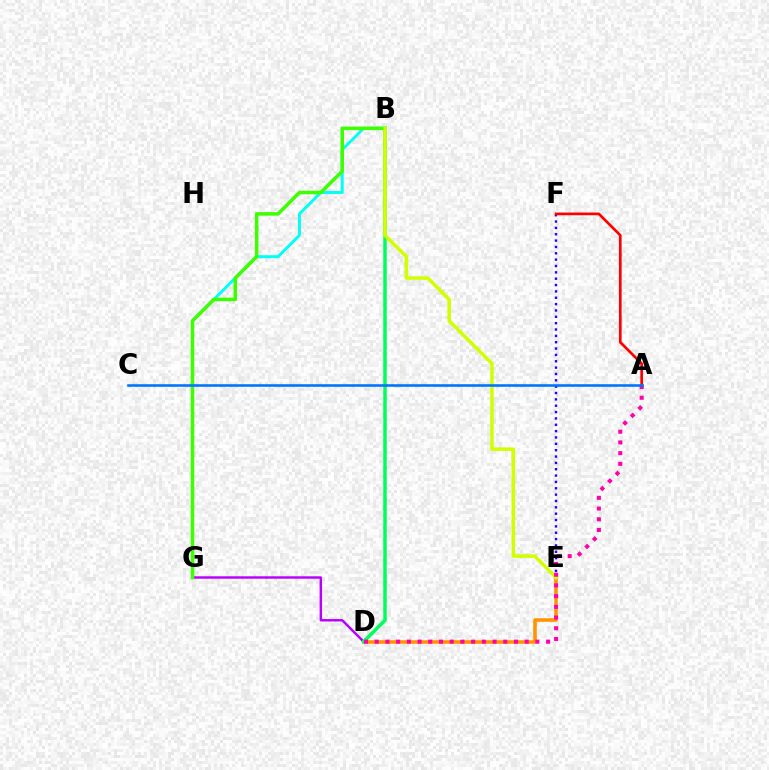{('D', 'G'): [{'color': '#b900ff', 'line_style': 'solid', 'thickness': 1.76}], ('B', 'G'): [{'color': '#00fff6', 'line_style': 'solid', 'thickness': 2.12}, {'color': '#3dff00', 'line_style': 'solid', 'thickness': 2.54}], ('D', 'E'): [{'color': '#ff9400', 'line_style': 'solid', 'thickness': 2.57}], ('B', 'D'): [{'color': '#00ff5c', 'line_style': 'solid', 'thickness': 2.52}], ('E', 'F'): [{'color': '#2500ff', 'line_style': 'dotted', 'thickness': 1.73}], ('B', 'E'): [{'color': '#d1ff00', 'line_style': 'solid', 'thickness': 2.53}], ('A', 'D'): [{'color': '#ff00ac', 'line_style': 'dotted', 'thickness': 2.91}], ('A', 'F'): [{'color': '#ff0000', 'line_style': 'solid', 'thickness': 1.95}], ('A', 'C'): [{'color': '#0074ff', 'line_style': 'solid', 'thickness': 1.86}]}